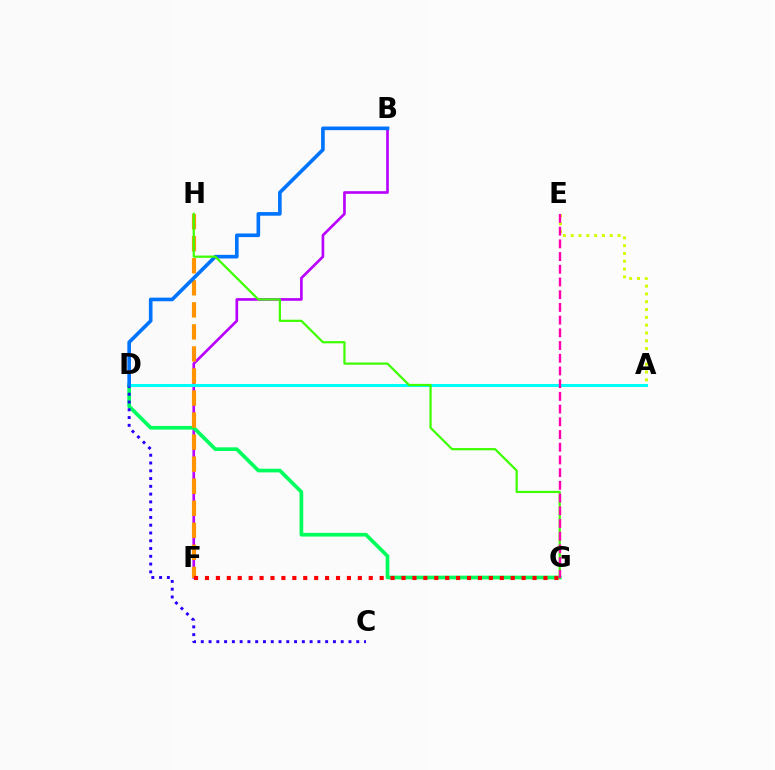{('B', 'F'): [{'color': '#b900ff', 'line_style': 'solid', 'thickness': 1.91}], ('D', 'G'): [{'color': '#00ff5c', 'line_style': 'solid', 'thickness': 2.65}], ('F', 'H'): [{'color': '#ff9400', 'line_style': 'dashed', 'thickness': 2.99}], ('A', 'D'): [{'color': '#00fff6', 'line_style': 'solid', 'thickness': 2.18}], ('C', 'D'): [{'color': '#2500ff', 'line_style': 'dotted', 'thickness': 2.11}], ('A', 'E'): [{'color': '#d1ff00', 'line_style': 'dotted', 'thickness': 2.12}], ('B', 'D'): [{'color': '#0074ff', 'line_style': 'solid', 'thickness': 2.62}], ('G', 'H'): [{'color': '#3dff00', 'line_style': 'solid', 'thickness': 1.6}], ('F', 'G'): [{'color': '#ff0000', 'line_style': 'dotted', 'thickness': 2.97}], ('E', 'G'): [{'color': '#ff00ac', 'line_style': 'dashed', 'thickness': 1.73}]}